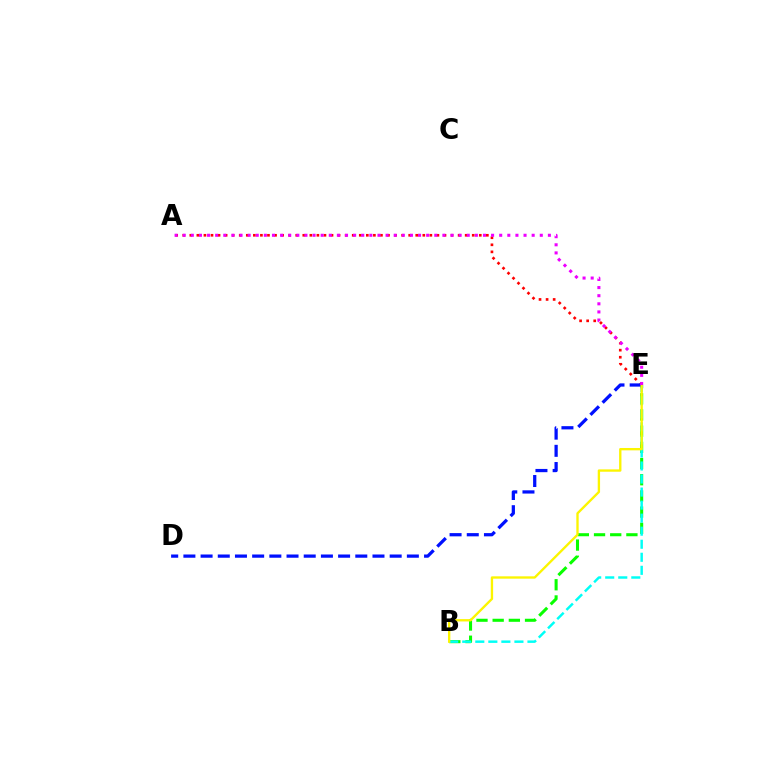{('A', 'E'): [{'color': '#ff0000', 'line_style': 'dotted', 'thickness': 1.92}, {'color': '#ee00ff', 'line_style': 'dotted', 'thickness': 2.2}], ('B', 'E'): [{'color': '#08ff00', 'line_style': 'dashed', 'thickness': 2.2}, {'color': '#00fff6', 'line_style': 'dashed', 'thickness': 1.77}, {'color': '#fcf500', 'line_style': 'solid', 'thickness': 1.69}], ('D', 'E'): [{'color': '#0010ff', 'line_style': 'dashed', 'thickness': 2.34}]}